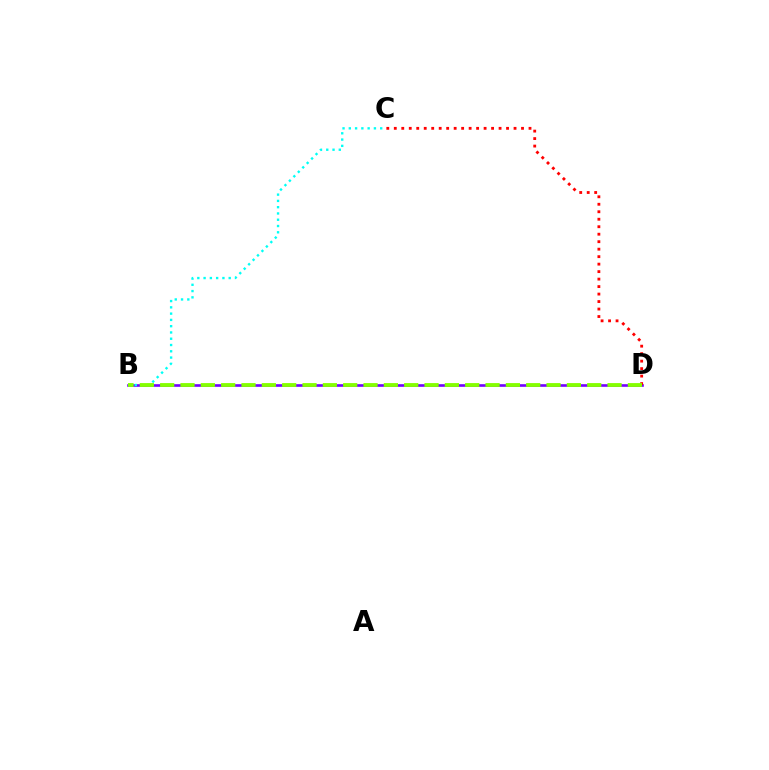{('B', 'D'): [{'color': '#7200ff', 'line_style': 'solid', 'thickness': 1.89}, {'color': '#84ff00', 'line_style': 'dashed', 'thickness': 2.76}], ('C', 'D'): [{'color': '#ff0000', 'line_style': 'dotted', 'thickness': 2.03}], ('B', 'C'): [{'color': '#00fff6', 'line_style': 'dotted', 'thickness': 1.71}]}